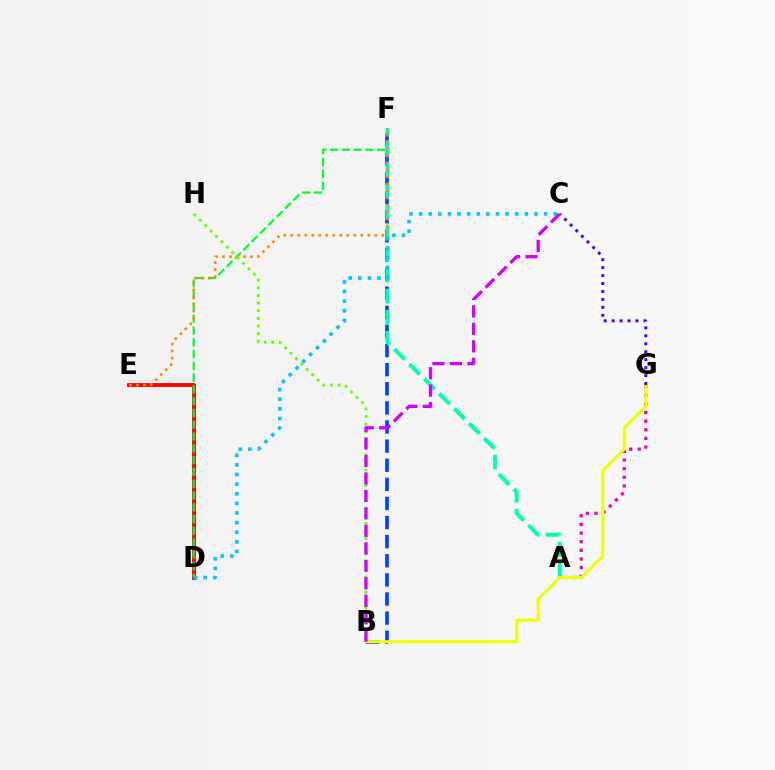{('D', 'E'): [{'color': '#ff0000', 'line_style': 'solid', 'thickness': 2.78}], ('B', 'F'): [{'color': '#003fff', 'line_style': 'dashed', 'thickness': 2.6}], ('A', 'G'): [{'color': '#ff00a0', 'line_style': 'dotted', 'thickness': 2.34}], ('D', 'F'): [{'color': '#00ff27', 'line_style': 'dashed', 'thickness': 1.6}], ('A', 'F'): [{'color': '#00ffaf', 'line_style': 'dashed', 'thickness': 2.86}], ('B', 'G'): [{'color': '#eeff00', 'line_style': 'solid', 'thickness': 2.18}], ('E', 'F'): [{'color': '#ff8800', 'line_style': 'dotted', 'thickness': 1.9}], ('B', 'H'): [{'color': '#66ff00', 'line_style': 'dotted', 'thickness': 2.08}], ('C', 'D'): [{'color': '#00c7ff', 'line_style': 'dotted', 'thickness': 2.61}], ('C', 'G'): [{'color': '#4f00ff', 'line_style': 'dotted', 'thickness': 2.16}], ('B', 'C'): [{'color': '#d600ff', 'line_style': 'dashed', 'thickness': 2.37}]}